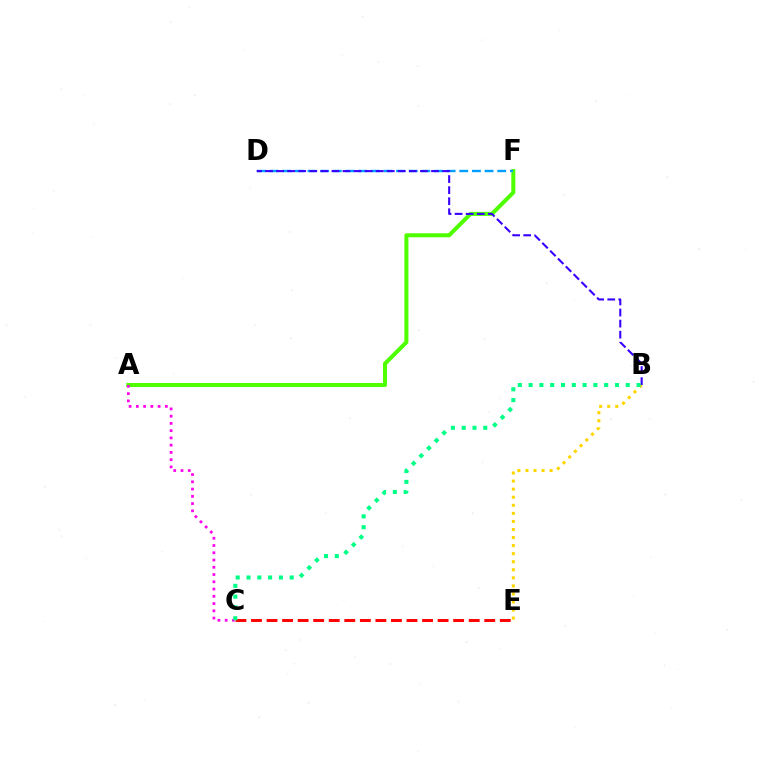{('C', 'E'): [{'color': '#ff0000', 'line_style': 'dashed', 'thickness': 2.11}], ('A', 'F'): [{'color': '#4fff00', 'line_style': 'solid', 'thickness': 2.91}], ('D', 'F'): [{'color': '#009eff', 'line_style': 'dashed', 'thickness': 1.72}], ('B', 'E'): [{'color': '#ffd500', 'line_style': 'dotted', 'thickness': 2.19}], ('B', 'D'): [{'color': '#3700ff', 'line_style': 'dashed', 'thickness': 1.5}], ('A', 'C'): [{'color': '#ff00ed', 'line_style': 'dotted', 'thickness': 1.97}], ('B', 'C'): [{'color': '#00ff86', 'line_style': 'dotted', 'thickness': 2.93}]}